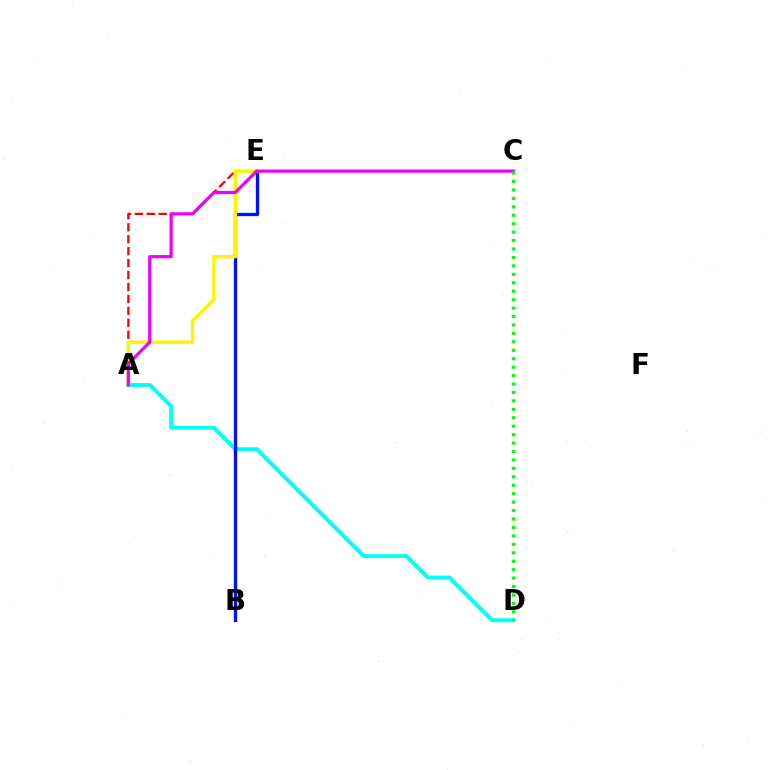{('A', 'D'): [{'color': '#00fff6', 'line_style': 'solid', 'thickness': 2.78}], ('A', 'E'): [{'color': '#ff0000', 'line_style': 'dashed', 'thickness': 1.62}, {'color': '#fcf500', 'line_style': 'solid', 'thickness': 2.46}], ('B', 'E'): [{'color': '#0010ff', 'line_style': 'solid', 'thickness': 2.36}], ('A', 'C'): [{'color': '#ee00ff', 'line_style': 'solid', 'thickness': 2.29}], ('C', 'D'): [{'color': '#08ff00', 'line_style': 'dotted', 'thickness': 2.29}]}